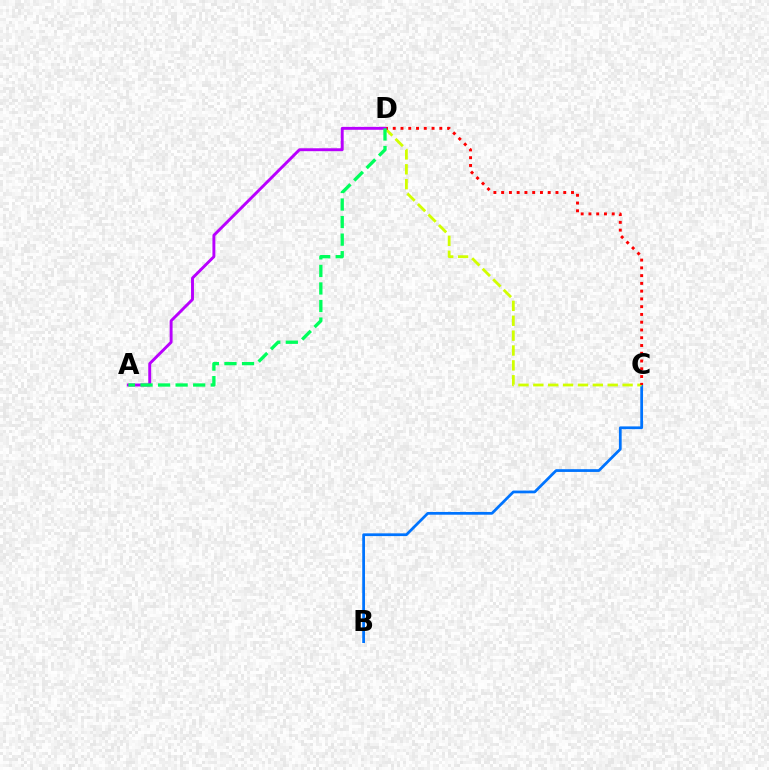{('B', 'C'): [{'color': '#0074ff', 'line_style': 'solid', 'thickness': 1.98}], ('C', 'D'): [{'color': '#d1ff00', 'line_style': 'dashed', 'thickness': 2.02}, {'color': '#ff0000', 'line_style': 'dotted', 'thickness': 2.11}], ('A', 'D'): [{'color': '#b900ff', 'line_style': 'solid', 'thickness': 2.1}, {'color': '#00ff5c', 'line_style': 'dashed', 'thickness': 2.39}]}